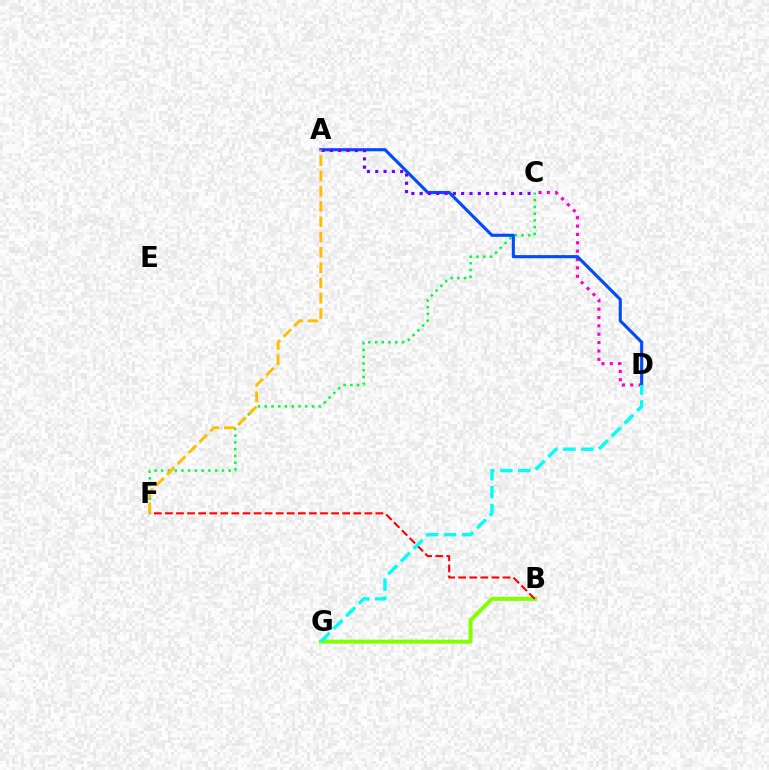{('C', 'D'): [{'color': '#ff00cf', 'line_style': 'dotted', 'thickness': 2.27}], ('C', 'F'): [{'color': '#00ff39', 'line_style': 'dotted', 'thickness': 1.83}], ('B', 'G'): [{'color': '#84ff00', 'line_style': 'solid', 'thickness': 2.86}], ('B', 'F'): [{'color': '#ff0000', 'line_style': 'dashed', 'thickness': 1.51}], ('A', 'D'): [{'color': '#004bff', 'line_style': 'solid', 'thickness': 2.24}], ('D', 'G'): [{'color': '#00fff6', 'line_style': 'dashed', 'thickness': 2.44}], ('A', 'C'): [{'color': '#7200ff', 'line_style': 'dotted', 'thickness': 2.26}], ('A', 'F'): [{'color': '#ffbd00', 'line_style': 'dashed', 'thickness': 2.08}]}